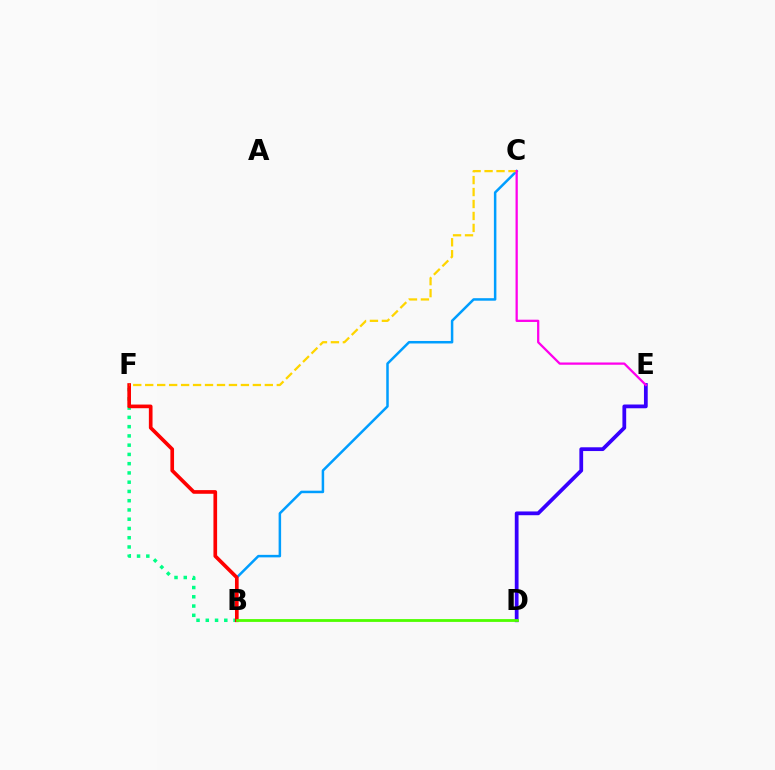{('B', 'F'): [{'color': '#00ff86', 'line_style': 'dotted', 'thickness': 2.51}, {'color': '#ff0000', 'line_style': 'solid', 'thickness': 2.64}], ('B', 'C'): [{'color': '#009eff', 'line_style': 'solid', 'thickness': 1.81}], ('D', 'E'): [{'color': '#3700ff', 'line_style': 'solid', 'thickness': 2.71}], ('B', 'D'): [{'color': '#4fff00', 'line_style': 'solid', 'thickness': 2.03}], ('C', 'F'): [{'color': '#ffd500', 'line_style': 'dashed', 'thickness': 1.62}], ('C', 'E'): [{'color': '#ff00ed', 'line_style': 'solid', 'thickness': 1.63}]}